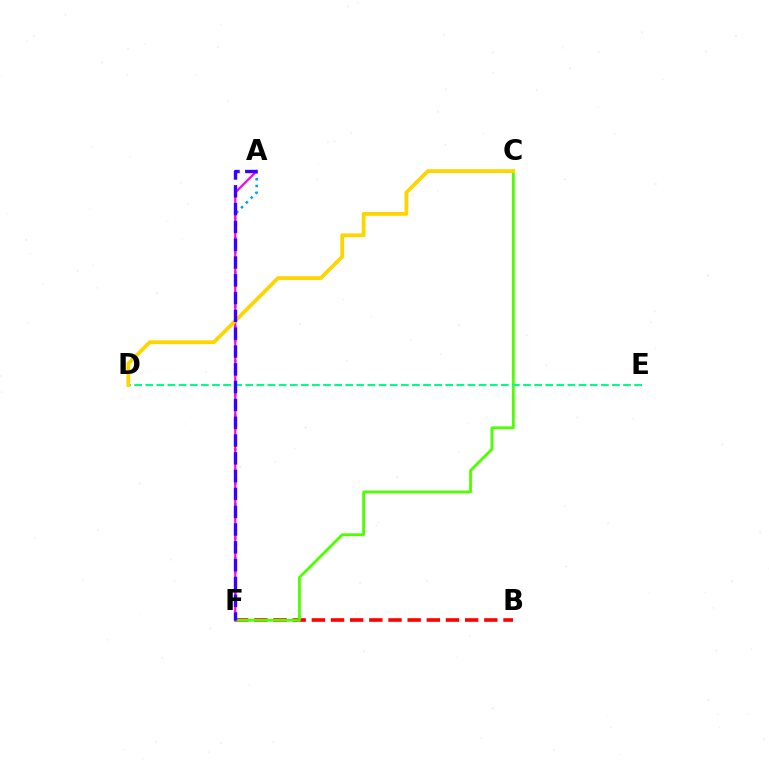{('B', 'F'): [{'color': '#ff0000', 'line_style': 'dashed', 'thickness': 2.6}], ('A', 'F'): [{'color': '#009eff', 'line_style': 'dotted', 'thickness': 1.85}, {'color': '#ff00ed', 'line_style': 'solid', 'thickness': 1.58}, {'color': '#3700ff', 'line_style': 'dashed', 'thickness': 2.42}], ('C', 'F'): [{'color': '#4fff00', 'line_style': 'solid', 'thickness': 2.02}], ('D', 'E'): [{'color': '#00ff86', 'line_style': 'dashed', 'thickness': 1.51}], ('C', 'D'): [{'color': '#ffd500', 'line_style': 'solid', 'thickness': 2.73}]}